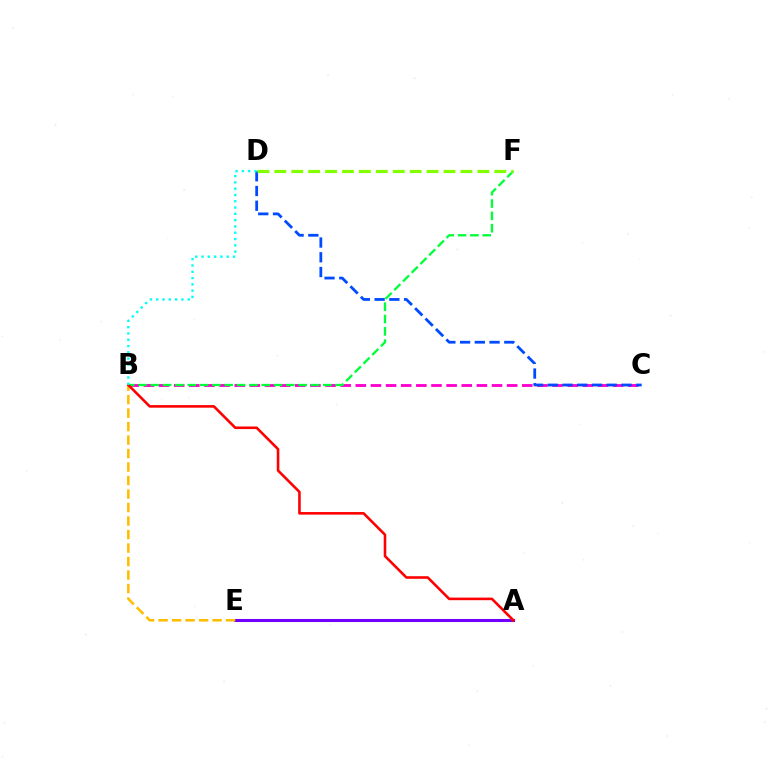{('B', 'C'): [{'color': '#ff00cf', 'line_style': 'dashed', 'thickness': 2.06}], ('A', 'E'): [{'color': '#7200ff', 'line_style': 'solid', 'thickness': 2.21}], ('B', 'E'): [{'color': '#ffbd00', 'line_style': 'dashed', 'thickness': 1.83}], ('B', 'F'): [{'color': '#00ff39', 'line_style': 'dashed', 'thickness': 1.67}], ('A', 'B'): [{'color': '#ff0000', 'line_style': 'solid', 'thickness': 1.87}], ('C', 'D'): [{'color': '#004bff', 'line_style': 'dashed', 'thickness': 2.0}], ('B', 'D'): [{'color': '#00fff6', 'line_style': 'dotted', 'thickness': 1.71}], ('D', 'F'): [{'color': '#84ff00', 'line_style': 'dashed', 'thickness': 2.3}]}